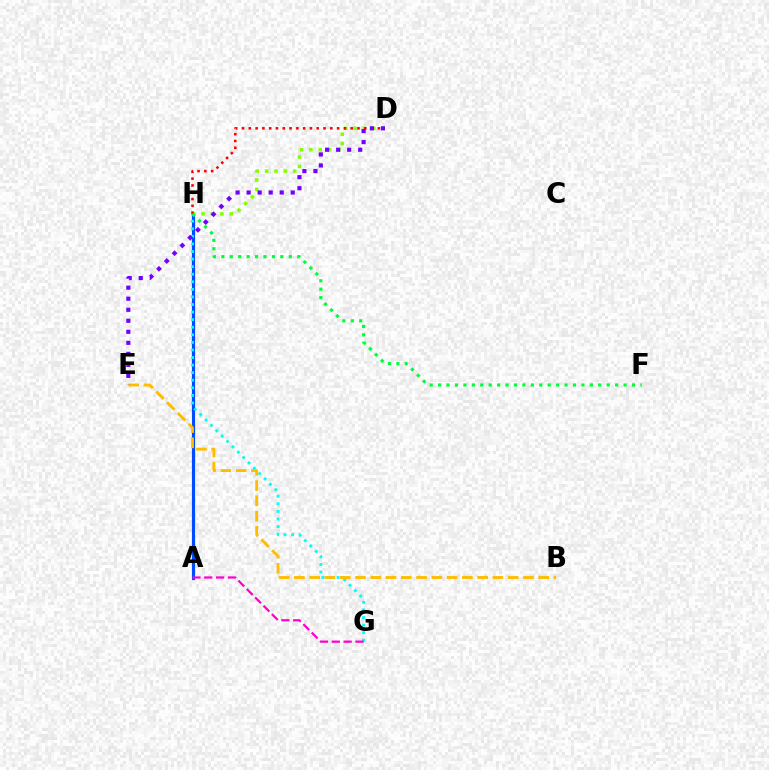{('A', 'H'): [{'color': '#004bff', 'line_style': 'solid', 'thickness': 2.28}], ('G', 'H'): [{'color': '#00fff6', 'line_style': 'dotted', 'thickness': 2.06}], ('D', 'H'): [{'color': '#84ff00', 'line_style': 'dotted', 'thickness': 2.55}, {'color': '#ff0000', 'line_style': 'dotted', 'thickness': 1.85}], ('B', 'E'): [{'color': '#ffbd00', 'line_style': 'dashed', 'thickness': 2.07}], ('D', 'E'): [{'color': '#7200ff', 'line_style': 'dotted', 'thickness': 3.0}], ('A', 'G'): [{'color': '#ff00cf', 'line_style': 'dashed', 'thickness': 1.61}], ('F', 'H'): [{'color': '#00ff39', 'line_style': 'dotted', 'thickness': 2.29}]}